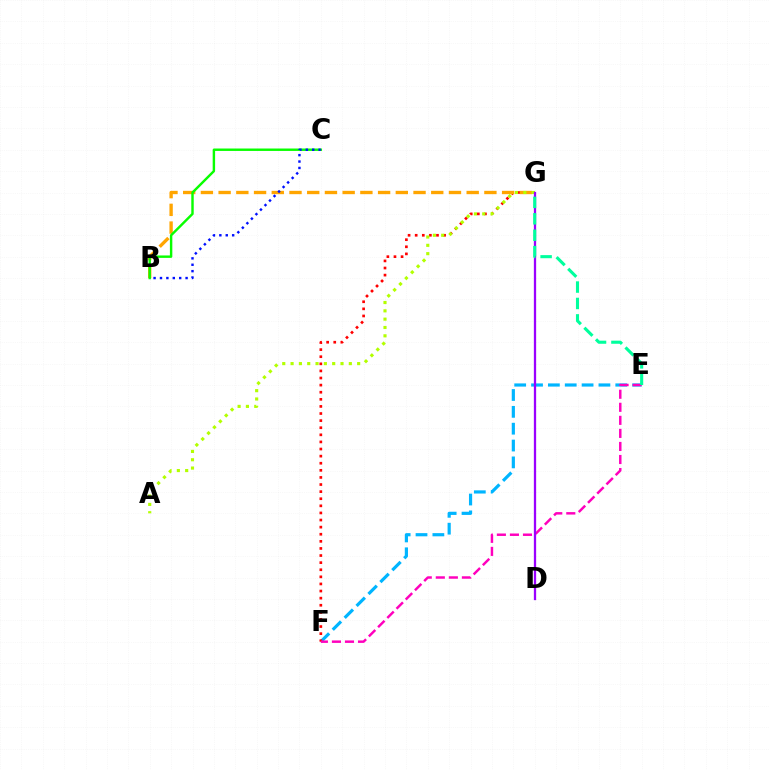{('E', 'F'): [{'color': '#00b5ff', 'line_style': 'dashed', 'thickness': 2.29}, {'color': '#ff00bd', 'line_style': 'dashed', 'thickness': 1.77}], ('F', 'G'): [{'color': '#ff0000', 'line_style': 'dotted', 'thickness': 1.93}], ('B', 'G'): [{'color': '#ffa500', 'line_style': 'dashed', 'thickness': 2.41}], ('B', 'C'): [{'color': '#08ff00', 'line_style': 'solid', 'thickness': 1.75}, {'color': '#0010ff', 'line_style': 'dotted', 'thickness': 1.74}], ('A', 'G'): [{'color': '#b3ff00', 'line_style': 'dotted', 'thickness': 2.26}], ('D', 'G'): [{'color': '#9b00ff', 'line_style': 'solid', 'thickness': 1.64}], ('E', 'G'): [{'color': '#00ff9d', 'line_style': 'dashed', 'thickness': 2.23}]}